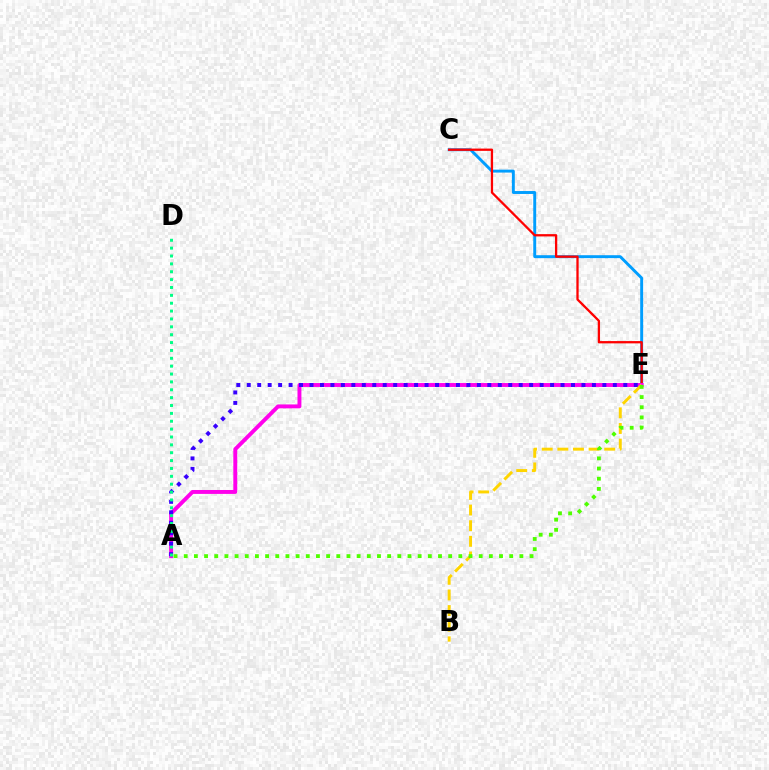{('C', 'E'): [{'color': '#009eff', 'line_style': 'solid', 'thickness': 2.11}, {'color': '#ff0000', 'line_style': 'solid', 'thickness': 1.65}], ('A', 'E'): [{'color': '#ff00ed', 'line_style': 'solid', 'thickness': 2.82}, {'color': '#3700ff', 'line_style': 'dotted', 'thickness': 2.84}, {'color': '#4fff00', 'line_style': 'dotted', 'thickness': 2.76}], ('B', 'E'): [{'color': '#ffd500', 'line_style': 'dashed', 'thickness': 2.12}], ('A', 'D'): [{'color': '#00ff86', 'line_style': 'dotted', 'thickness': 2.14}]}